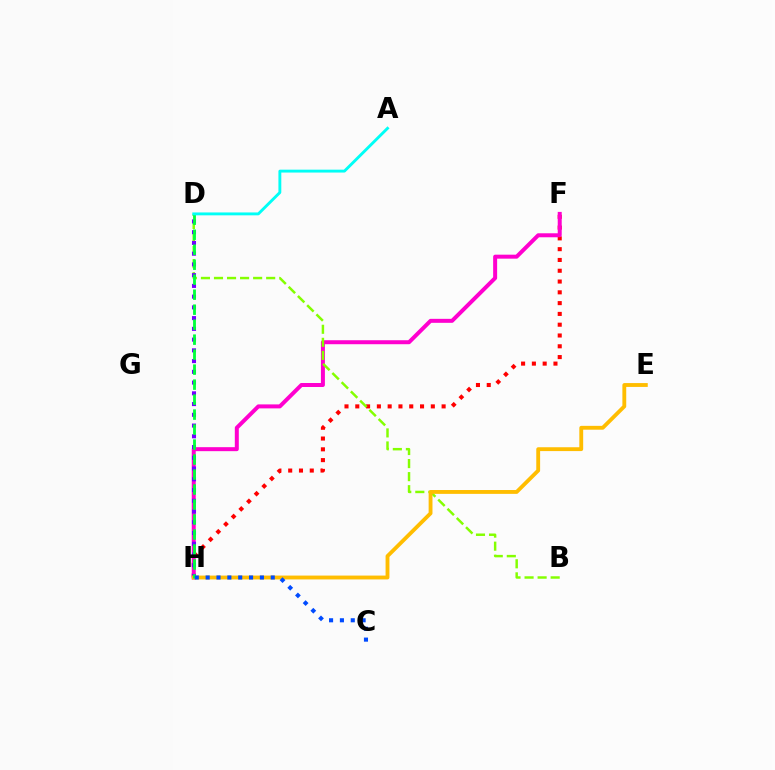{('F', 'H'): [{'color': '#ff0000', 'line_style': 'dotted', 'thickness': 2.93}, {'color': '#ff00cf', 'line_style': 'solid', 'thickness': 2.87}], ('B', 'D'): [{'color': '#84ff00', 'line_style': 'dashed', 'thickness': 1.77}], ('D', 'H'): [{'color': '#7200ff', 'line_style': 'dotted', 'thickness': 2.92}, {'color': '#00ff39', 'line_style': 'dashed', 'thickness': 2.04}], ('E', 'H'): [{'color': '#ffbd00', 'line_style': 'solid', 'thickness': 2.77}], ('C', 'H'): [{'color': '#004bff', 'line_style': 'dotted', 'thickness': 2.95}], ('A', 'D'): [{'color': '#00fff6', 'line_style': 'solid', 'thickness': 2.08}]}